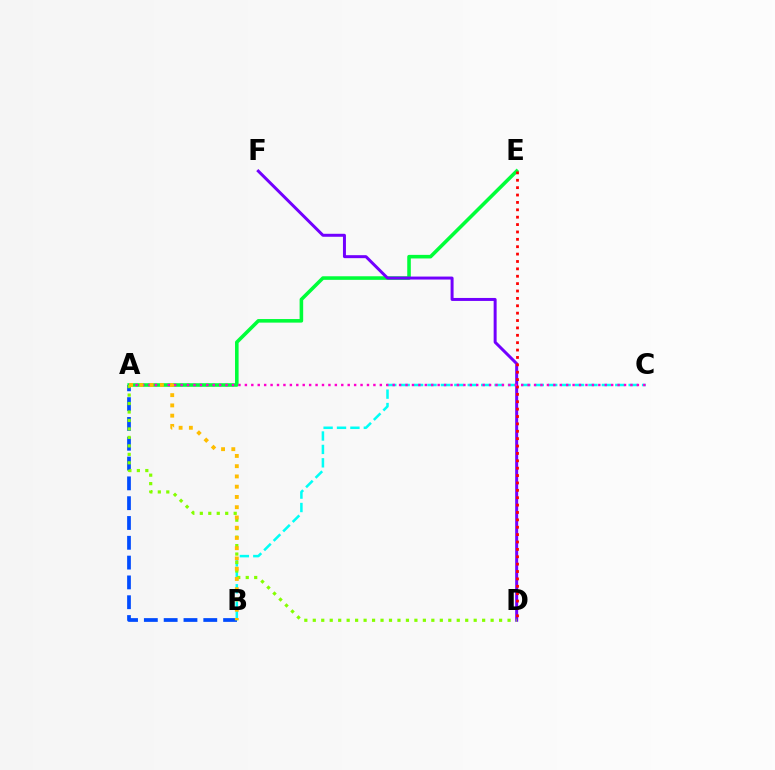{('A', 'E'): [{'color': '#00ff39', 'line_style': 'solid', 'thickness': 2.57}], ('A', 'B'): [{'color': '#004bff', 'line_style': 'dashed', 'thickness': 2.69}, {'color': '#ffbd00', 'line_style': 'dotted', 'thickness': 2.79}], ('B', 'C'): [{'color': '#00fff6', 'line_style': 'dashed', 'thickness': 1.82}], ('D', 'F'): [{'color': '#7200ff', 'line_style': 'solid', 'thickness': 2.15}], ('D', 'E'): [{'color': '#ff0000', 'line_style': 'dotted', 'thickness': 2.01}], ('A', 'C'): [{'color': '#ff00cf', 'line_style': 'dotted', 'thickness': 1.75}], ('A', 'D'): [{'color': '#84ff00', 'line_style': 'dotted', 'thickness': 2.3}]}